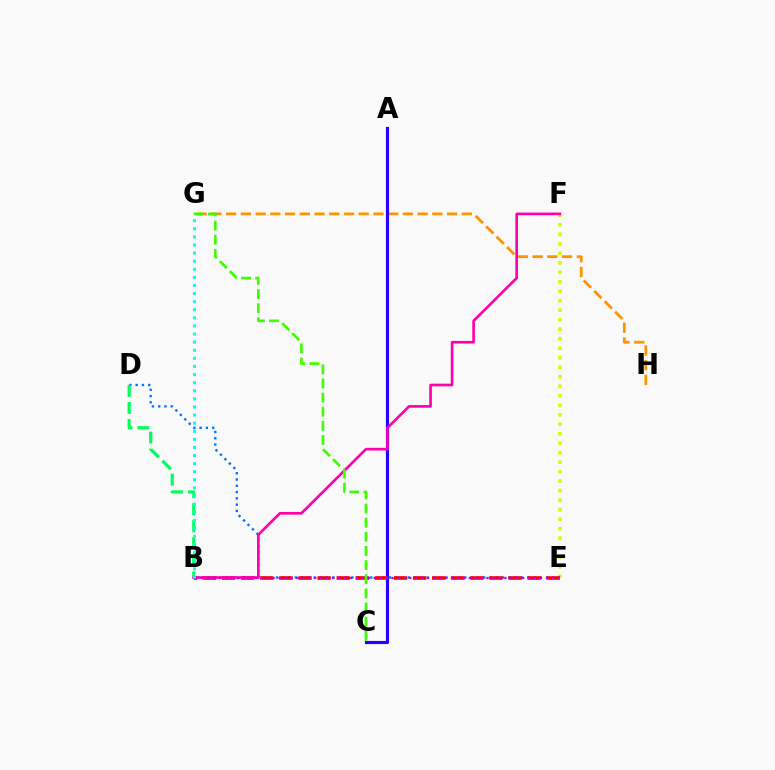{('G', 'H'): [{'color': '#ff9400', 'line_style': 'dashed', 'thickness': 2.0}], ('E', 'F'): [{'color': '#d1ff00', 'line_style': 'dotted', 'thickness': 2.58}], ('A', 'C'): [{'color': '#2500ff', 'line_style': 'solid', 'thickness': 2.27}], ('D', 'E'): [{'color': '#0074ff', 'line_style': 'dotted', 'thickness': 1.71}], ('B', 'D'): [{'color': '#00ff5c', 'line_style': 'dashed', 'thickness': 2.31}], ('B', 'E'): [{'color': '#ff0000', 'line_style': 'dashed', 'thickness': 2.59}, {'color': '#b900ff', 'line_style': 'dotted', 'thickness': 1.61}], ('B', 'F'): [{'color': '#ff00ac', 'line_style': 'solid', 'thickness': 1.91}], ('B', 'G'): [{'color': '#00fff6', 'line_style': 'dotted', 'thickness': 2.2}], ('C', 'G'): [{'color': '#3dff00', 'line_style': 'dashed', 'thickness': 1.92}]}